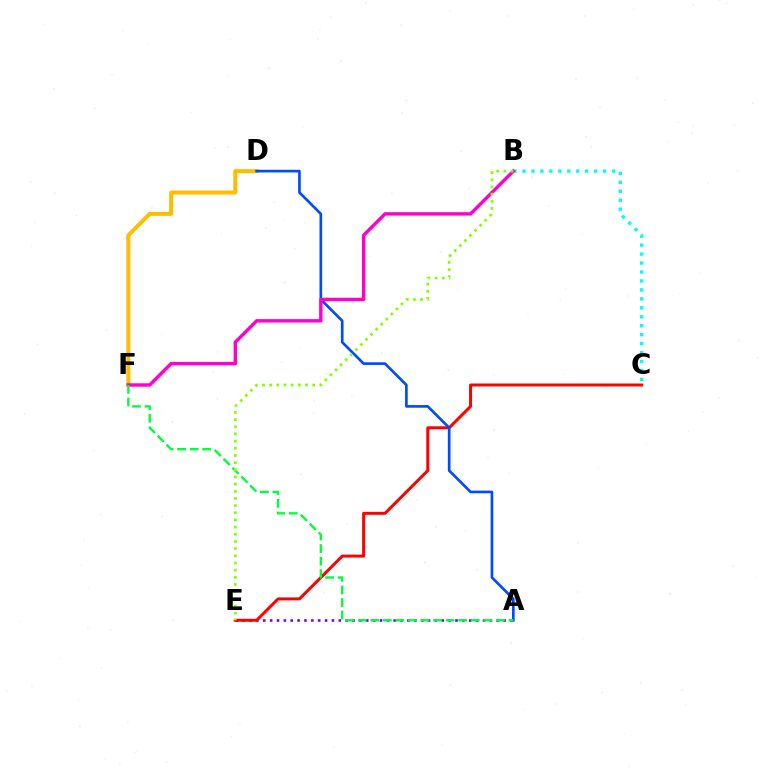{('D', 'F'): [{'color': '#ffbd00', 'line_style': 'solid', 'thickness': 2.88}], ('A', 'E'): [{'color': '#7200ff', 'line_style': 'dotted', 'thickness': 1.87}], ('C', 'E'): [{'color': '#ff0000', 'line_style': 'solid', 'thickness': 2.14}], ('B', 'C'): [{'color': '#00fff6', 'line_style': 'dotted', 'thickness': 2.43}], ('A', 'D'): [{'color': '#004bff', 'line_style': 'solid', 'thickness': 1.91}], ('B', 'F'): [{'color': '#ff00cf', 'line_style': 'solid', 'thickness': 2.46}], ('A', 'F'): [{'color': '#00ff39', 'line_style': 'dashed', 'thickness': 1.71}], ('B', 'E'): [{'color': '#84ff00', 'line_style': 'dotted', 'thickness': 1.95}]}